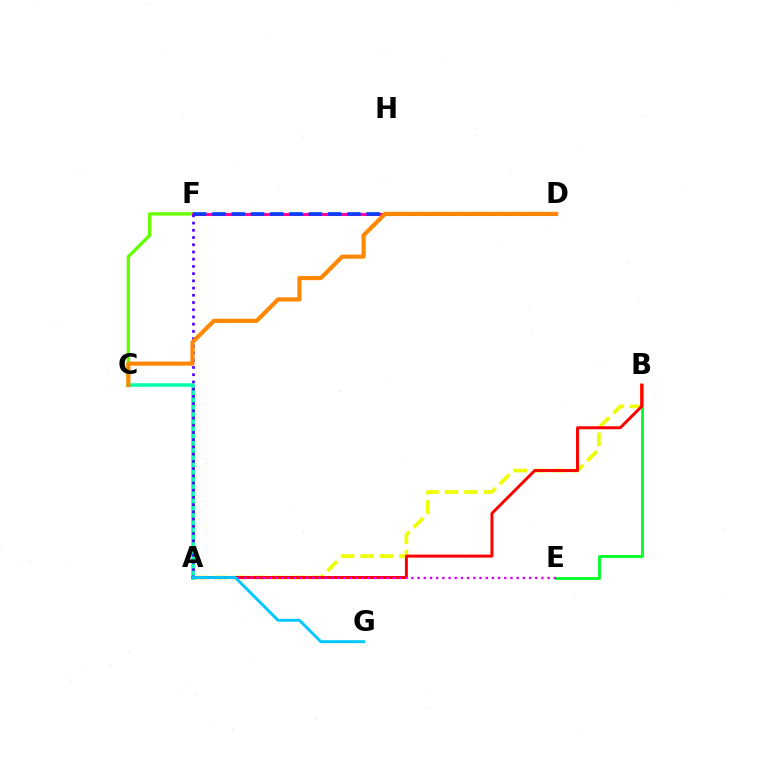{('A', 'B'): [{'color': '#eeff00', 'line_style': 'dashed', 'thickness': 2.64}, {'color': '#ff0000', 'line_style': 'solid', 'thickness': 2.15}], ('A', 'C'): [{'color': '#00ffaf', 'line_style': 'solid', 'thickness': 2.57}], ('C', 'F'): [{'color': '#66ff00', 'line_style': 'solid', 'thickness': 2.43}], ('D', 'F'): [{'color': '#ff00a0', 'line_style': 'solid', 'thickness': 2.21}, {'color': '#003fff', 'line_style': 'dashed', 'thickness': 2.62}], ('A', 'F'): [{'color': '#4f00ff', 'line_style': 'dotted', 'thickness': 1.96}], ('B', 'E'): [{'color': '#00ff27', 'line_style': 'solid', 'thickness': 2.05}], ('C', 'D'): [{'color': '#ff8800', 'line_style': 'solid', 'thickness': 3.0}], ('A', 'E'): [{'color': '#d600ff', 'line_style': 'dotted', 'thickness': 1.68}], ('A', 'G'): [{'color': '#00c7ff', 'line_style': 'solid', 'thickness': 2.08}]}